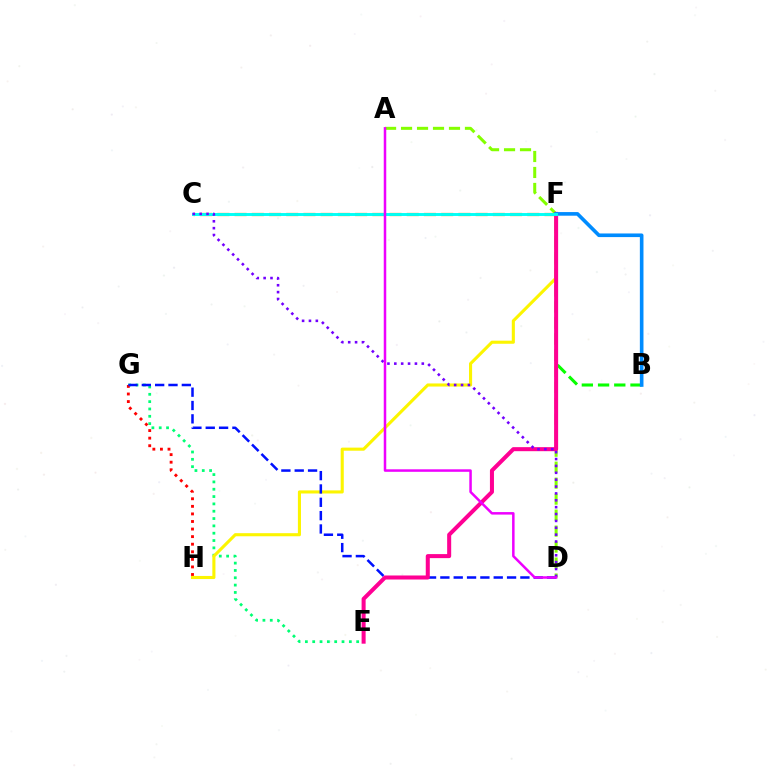{('E', 'G'): [{'color': '#00ff74', 'line_style': 'dotted', 'thickness': 1.99}], ('G', 'H'): [{'color': '#ff0000', 'line_style': 'dotted', 'thickness': 2.06}], ('C', 'F'): [{'color': '#ff7c00', 'line_style': 'dashed', 'thickness': 2.34}, {'color': '#00fff6', 'line_style': 'solid', 'thickness': 2.1}], ('B', 'F'): [{'color': '#08ff00', 'line_style': 'dashed', 'thickness': 2.2}, {'color': '#008cff', 'line_style': 'solid', 'thickness': 2.61}], ('F', 'H'): [{'color': '#fcf500', 'line_style': 'solid', 'thickness': 2.22}], ('D', 'G'): [{'color': '#0010ff', 'line_style': 'dashed', 'thickness': 1.81}], ('A', 'D'): [{'color': '#84ff00', 'line_style': 'dashed', 'thickness': 2.17}, {'color': '#ee00ff', 'line_style': 'solid', 'thickness': 1.8}], ('E', 'F'): [{'color': '#ff0094', 'line_style': 'solid', 'thickness': 2.9}], ('C', 'D'): [{'color': '#7200ff', 'line_style': 'dotted', 'thickness': 1.87}]}